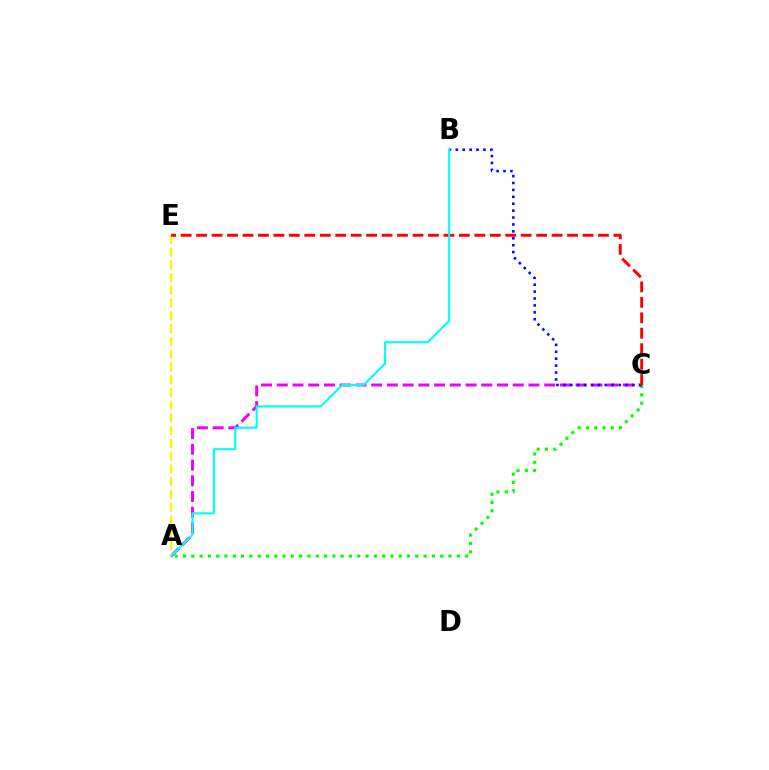{('A', 'C'): [{'color': '#08ff00', 'line_style': 'dotted', 'thickness': 2.25}, {'color': '#ee00ff', 'line_style': 'dashed', 'thickness': 2.14}], ('A', 'E'): [{'color': '#fcf500', 'line_style': 'dashed', 'thickness': 1.73}], ('B', 'C'): [{'color': '#0010ff', 'line_style': 'dotted', 'thickness': 1.88}], ('C', 'E'): [{'color': '#ff0000', 'line_style': 'dashed', 'thickness': 2.1}], ('A', 'B'): [{'color': '#00fff6', 'line_style': 'solid', 'thickness': 1.53}]}